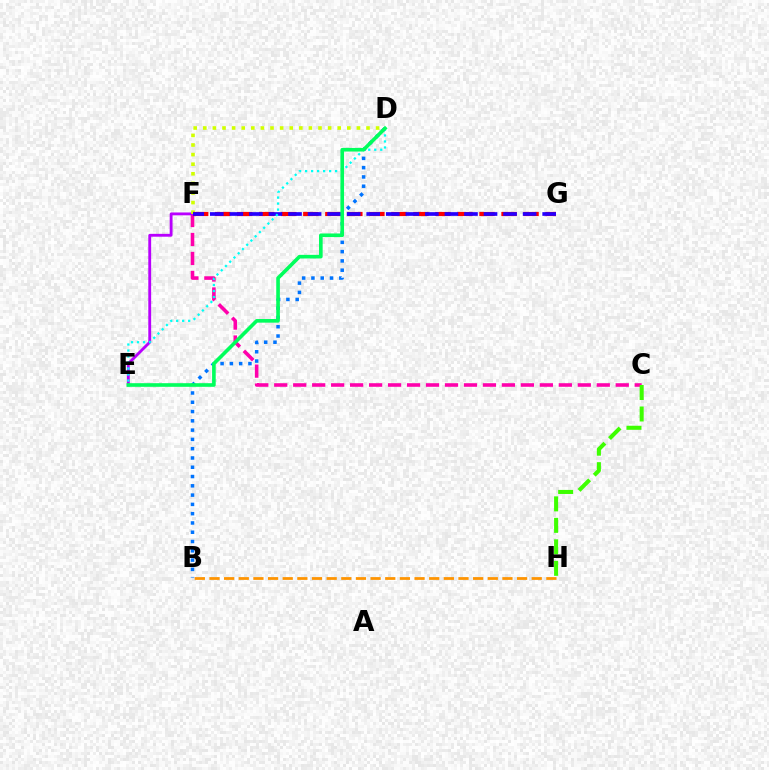{('B', 'D'): [{'color': '#0074ff', 'line_style': 'dotted', 'thickness': 2.52}], ('C', 'F'): [{'color': '#ff00ac', 'line_style': 'dashed', 'thickness': 2.58}], ('E', 'F'): [{'color': '#b900ff', 'line_style': 'solid', 'thickness': 2.05}], ('C', 'H'): [{'color': '#3dff00', 'line_style': 'dashed', 'thickness': 2.92}], ('D', 'F'): [{'color': '#d1ff00', 'line_style': 'dotted', 'thickness': 2.61}], ('F', 'G'): [{'color': '#ff0000', 'line_style': 'dashed', 'thickness': 2.99}, {'color': '#2500ff', 'line_style': 'dashed', 'thickness': 2.66}], ('D', 'E'): [{'color': '#00fff6', 'line_style': 'dotted', 'thickness': 1.63}, {'color': '#00ff5c', 'line_style': 'solid', 'thickness': 2.61}], ('B', 'H'): [{'color': '#ff9400', 'line_style': 'dashed', 'thickness': 1.99}]}